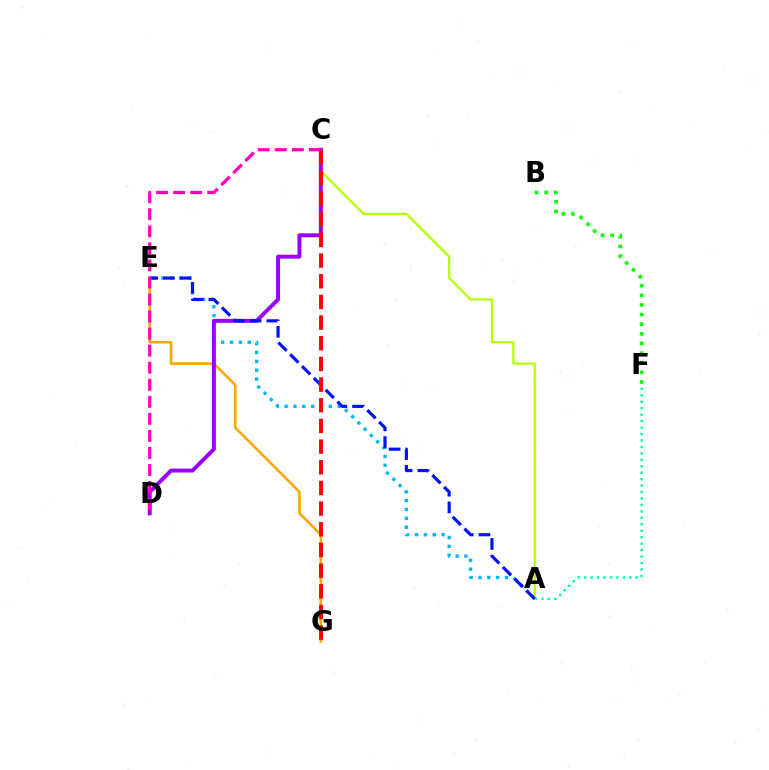{('A', 'F'): [{'color': '#00ff9d', 'line_style': 'dotted', 'thickness': 1.75}], ('E', 'G'): [{'color': '#ffa500', 'line_style': 'solid', 'thickness': 1.83}], ('A', 'E'): [{'color': '#00b5ff', 'line_style': 'dotted', 'thickness': 2.4}, {'color': '#0010ff', 'line_style': 'dashed', 'thickness': 2.27}], ('A', 'C'): [{'color': '#b3ff00', 'line_style': 'solid', 'thickness': 1.59}], ('B', 'F'): [{'color': '#08ff00', 'line_style': 'dotted', 'thickness': 2.62}], ('C', 'D'): [{'color': '#9b00ff', 'line_style': 'solid', 'thickness': 2.84}, {'color': '#ff00bd', 'line_style': 'dashed', 'thickness': 2.32}], ('C', 'G'): [{'color': '#ff0000', 'line_style': 'dashed', 'thickness': 2.81}]}